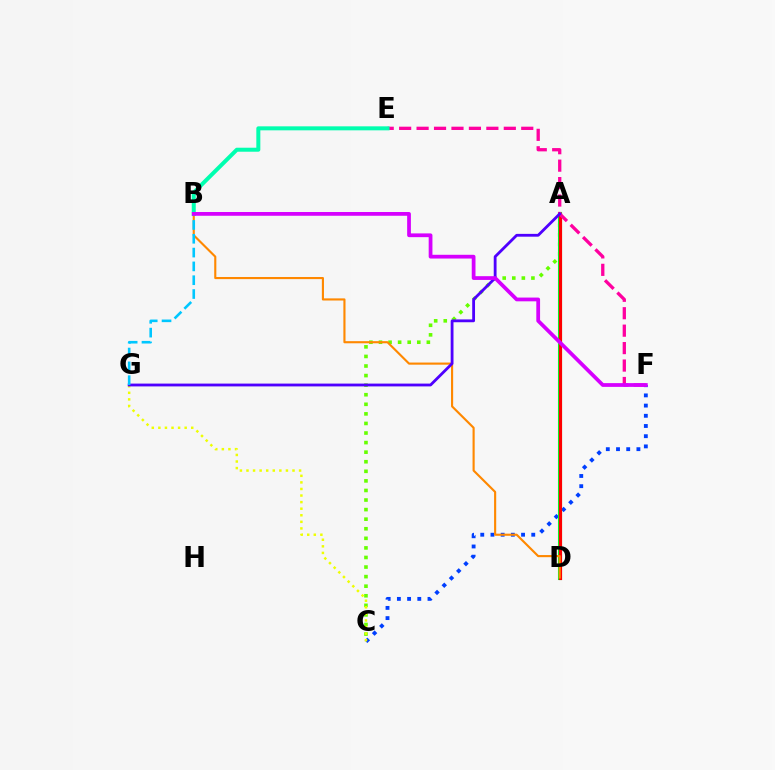{('C', 'F'): [{'color': '#003fff', 'line_style': 'dotted', 'thickness': 2.77}], ('A', 'C'): [{'color': '#66ff00', 'line_style': 'dotted', 'thickness': 2.6}], ('C', 'G'): [{'color': '#eeff00', 'line_style': 'dotted', 'thickness': 1.79}], ('A', 'D'): [{'color': '#00ff27', 'line_style': 'solid', 'thickness': 2.94}, {'color': '#ff0000', 'line_style': 'solid', 'thickness': 2.25}], ('E', 'F'): [{'color': '#ff00a0', 'line_style': 'dashed', 'thickness': 2.37}], ('B', 'E'): [{'color': '#00ffaf', 'line_style': 'solid', 'thickness': 2.88}], ('B', 'D'): [{'color': '#ff8800', 'line_style': 'solid', 'thickness': 1.53}], ('A', 'G'): [{'color': '#4f00ff', 'line_style': 'solid', 'thickness': 2.03}], ('B', 'G'): [{'color': '#00c7ff', 'line_style': 'dashed', 'thickness': 1.88}], ('B', 'F'): [{'color': '#d600ff', 'line_style': 'solid', 'thickness': 2.7}]}